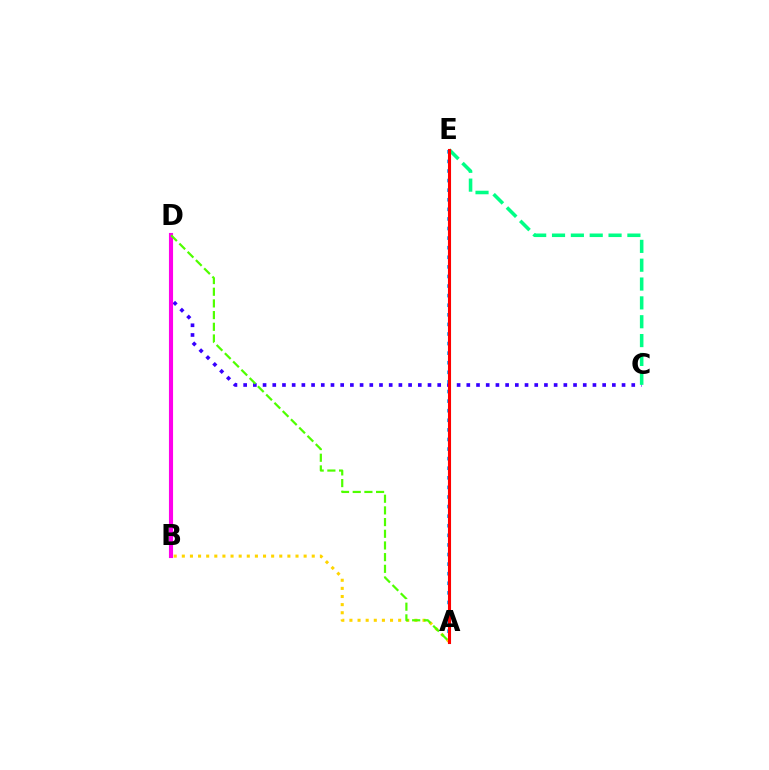{('C', 'D'): [{'color': '#3700ff', 'line_style': 'dotted', 'thickness': 2.64}], ('A', 'E'): [{'color': '#009eff', 'line_style': 'dotted', 'thickness': 2.61}, {'color': '#ff0000', 'line_style': 'solid', 'thickness': 2.23}], ('B', 'D'): [{'color': '#ff00ed', 'line_style': 'solid', 'thickness': 2.96}], ('A', 'B'): [{'color': '#ffd500', 'line_style': 'dotted', 'thickness': 2.21}], ('C', 'E'): [{'color': '#00ff86', 'line_style': 'dashed', 'thickness': 2.56}], ('A', 'D'): [{'color': '#4fff00', 'line_style': 'dashed', 'thickness': 1.59}]}